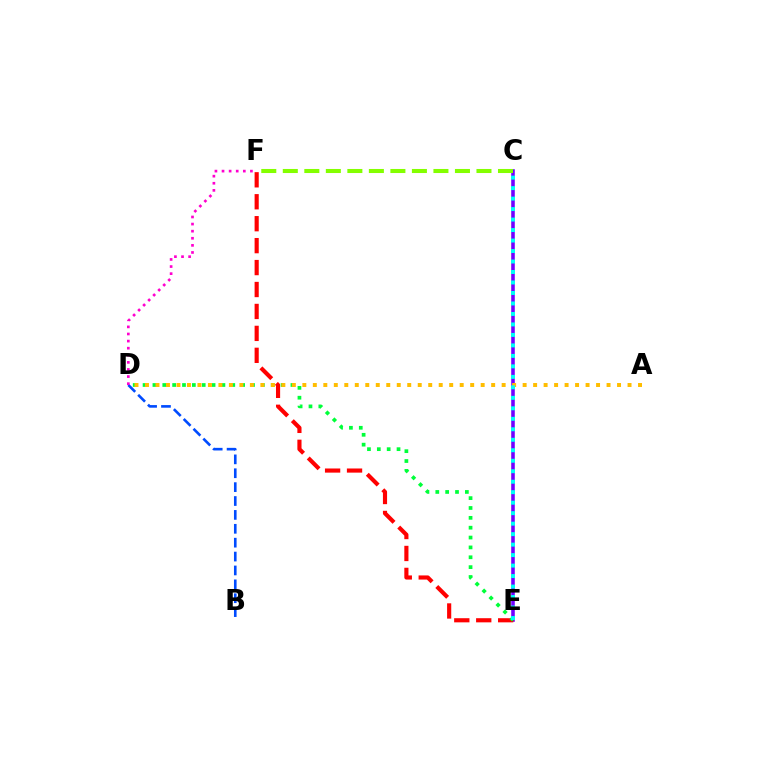{('C', 'E'): [{'color': '#7200ff', 'line_style': 'solid', 'thickness': 2.57}, {'color': '#00fff6', 'line_style': 'dotted', 'thickness': 2.85}], ('E', 'F'): [{'color': '#ff0000', 'line_style': 'dashed', 'thickness': 2.98}], ('D', 'E'): [{'color': '#00ff39', 'line_style': 'dotted', 'thickness': 2.68}], ('C', 'F'): [{'color': '#84ff00', 'line_style': 'dashed', 'thickness': 2.92}], ('A', 'D'): [{'color': '#ffbd00', 'line_style': 'dotted', 'thickness': 2.85}], ('B', 'D'): [{'color': '#004bff', 'line_style': 'dashed', 'thickness': 1.89}], ('D', 'F'): [{'color': '#ff00cf', 'line_style': 'dotted', 'thickness': 1.93}]}